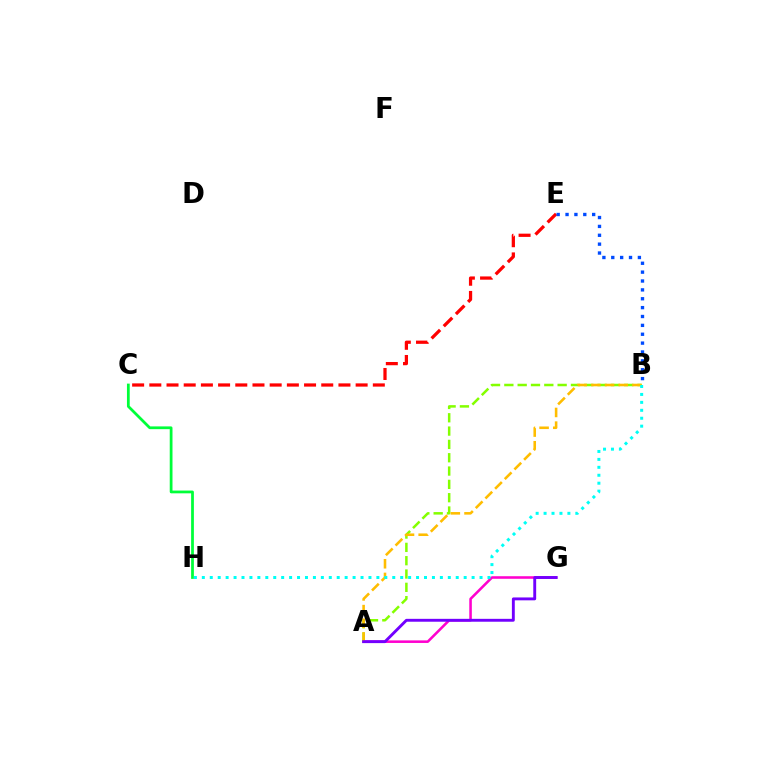{('C', 'E'): [{'color': '#ff0000', 'line_style': 'dashed', 'thickness': 2.34}], ('A', 'G'): [{'color': '#ff00cf', 'line_style': 'solid', 'thickness': 1.85}, {'color': '#7200ff', 'line_style': 'solid', 'thickness': 2.08}], ('A', 'B'): [{'color': '#84ff00', 'line_style': 'dashed', 'thickness': 1.81}, {'color': '#ffbd00', 'line_style': 'dashed', 'thickness': 1.86}], ('C', 'H'): [{'color': '#00ff39', 'line_style': 'solid', 'thickness': 1.99}], ('B', 'H'): [{'color': '#00fff6', 'line_style': 'dotted', 'thickness': 2.16}], ('B', 'E'): [{'color': '#004bff', 'line_style': 'dotted', 'thickness': 2.41}]}